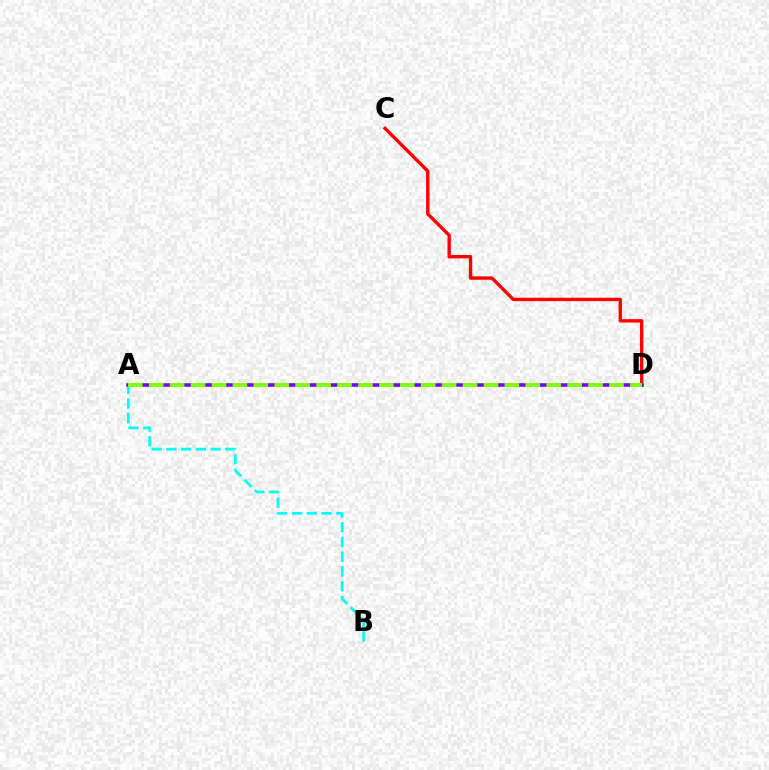{('C', 'D'): [{'color': '#ff0000', 'line_style': 'solid', 'thickness': 2.43}], ('A', 'B'): [{'color': '#00fff6', 'line_style': 'dashed', 'thickness': 2.01}], ('A', 'D'): [{'color': '#7200ff', 'line_style': 'solid', 'thickness': 2.55}, {'color': '#84ff00', 'line_style': 'dashed', 'thickness': 2.84}]}